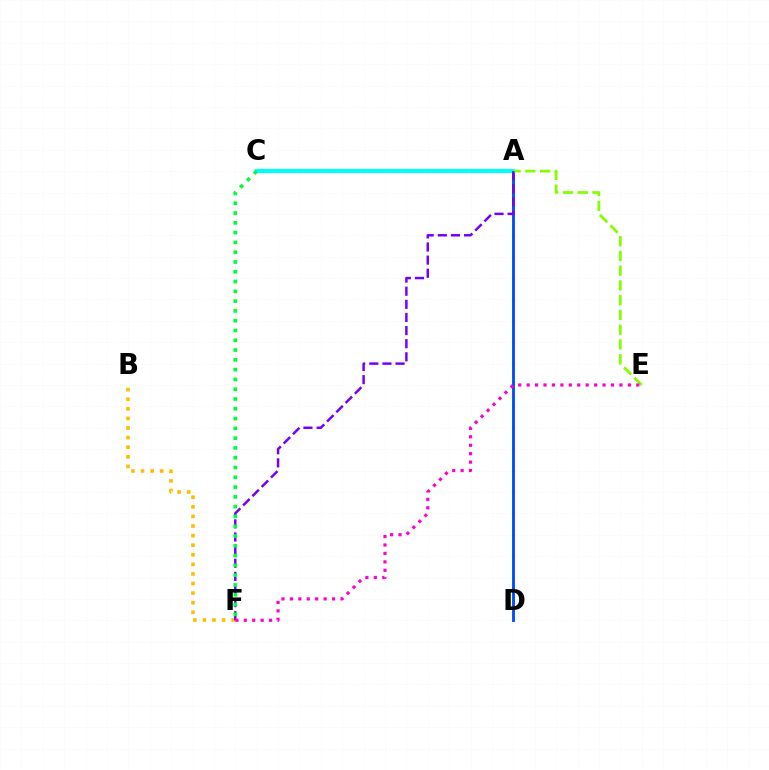{('A', 'C'): [{'color': '#ff0000', 'line_style': 'dashed', 'thickness': 2.1}, {'color': '#00fff6', 'line_style': 'solid', 'thickness': 2.99}], ('A', 'D'): [{'color': '#004bff', 'line_style': 'solid', 'thickness': 2.06}], ('A', 'E'): [{'color': '#84ff00', 'line_style': 'dashed', 'thickness': 2.0}], ('B', 'F'): [{'color': '#ffbd00', 'line_style': 'dotted', 'thickness': 2.6}], ('A', 'F'): [{'color': '#7200ff', 'line_style': 'dashed', 'thickness': 1.78}], ('C', 'F'): [{'color': '#00ff39', 'line_style': 'dotted', 'thickness': 2.66}], ('E', 'F'): [{'color': '#ff00cf', 'line_style': 'dotted', 'thickness': 2.29}]}